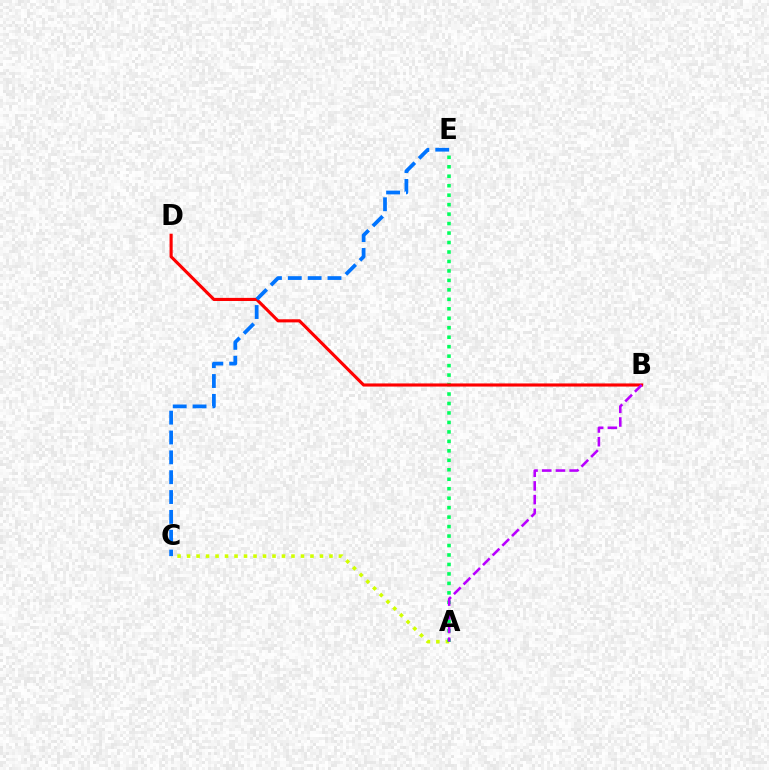{('A', 'C'): [{'color': '#d1ff00', 'line_style': 'dotted', 'thickness': 2.58}], ('A', 'E'): [{'color': '#00ff5c', 'line_style': 'dotted', 'thickness': 2.57}], ('B', 'D'): [{'color': '#ff0000', 'line_style': 'solid', 'thickness': 2.24}], ('C', 'E'): [{'color': '#0074ff', 'line_style': 'dashed', 'thickness': 2.7}], ('A', 'B'): [{'color': '#b900ff', 'line_style': 'dashed', 'thickness': 1.86}]}